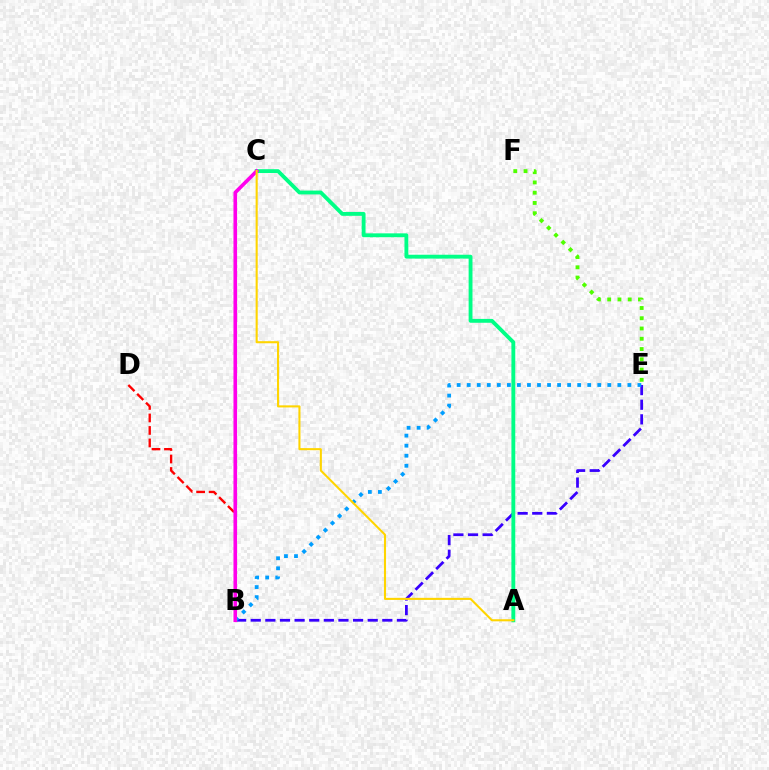{('B', 'E'): [{'color': '#3700ff', 'line_style': 'dashed', 'thickness': 1.99}, {'color': '#009eff', 'line_style': 'dotted', 'thickness': 2.73}], ('B', 'D'): [{'color': '#ff0000', 'line_style': 'dashed', 'thickness': 1.7}], ('A', 'C'): [{'color': '#00ff86', 'line_style': 'solid', 'thickness': 2.77}, {'color': '#ffd500', 'line_style': 'solid', 'thickness': 1.5}], ('E', 'F'): [{'color': '#4fff00', 'line_style': 'dotted', 'thickness': 2.79}], ('B', 'C'): [{'color': '#ff00ed', 'line_style': 'solid', 'thickness': 2.61}]}